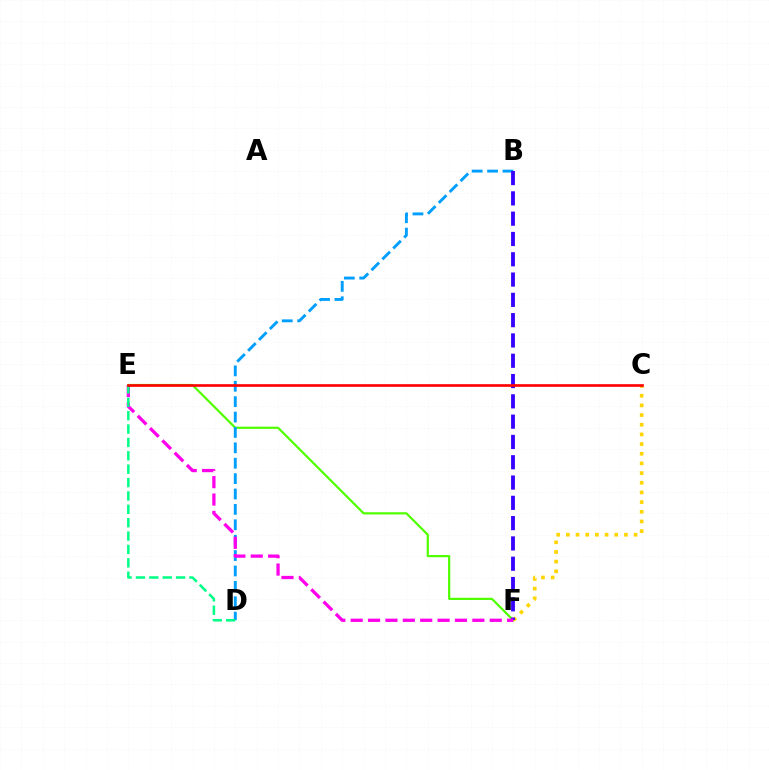{('E', 'F'): [{'color': '#4fff00', 'line_style': 'solid', 'thickness': 1.59}, {'color': '#ff00ed', 'line_style': 'dashed', 'thickness': 2.36}], ('B', 'D'): [{'color': '#009eff', 'line_style': 'dashed', 'thickness': 2.09}], ('C', 'F'): [{'color': '#ffd500', 'line_style': 'dotted', 'thickness': 2.63}], ('B', 'F'): [{'color': '#3700ff', 'line_style': 'dashed', 'thickness': 2.76}], ('D', 'E'): [{'color': '#00ff86', 'line_style': 'dashed', 'thickness': 1.82}], ('C', 'E'): [{'color': '#ff0000', 'line_style': 'solid', 'thickness': 1.91}]}